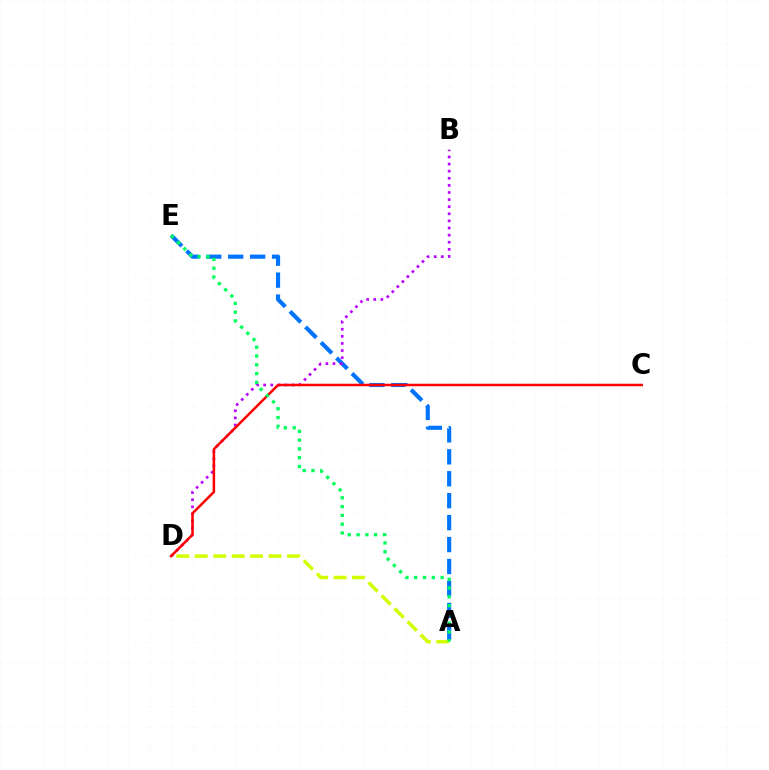{('A', 'E'): [{'color': '#0074ff', 'line_style': 'dashed', 'thickness': 2.98}, {'color': '#00ff5c', 'line_style': 'dotted', 'thickness': 2.39}], ('A', 'D'): [{'color': '#d1ff00', 'line_style': 'dashed', 'thickness': 2.51}], ('B', 'D'): [{'color': '#b900ff', 'line_style': 'dotted', 'thickness': 1.93}], ('C', 'D'): [{'color': '#ff0000', 'line_style': 'solid', 'thickness': 1.82}]}